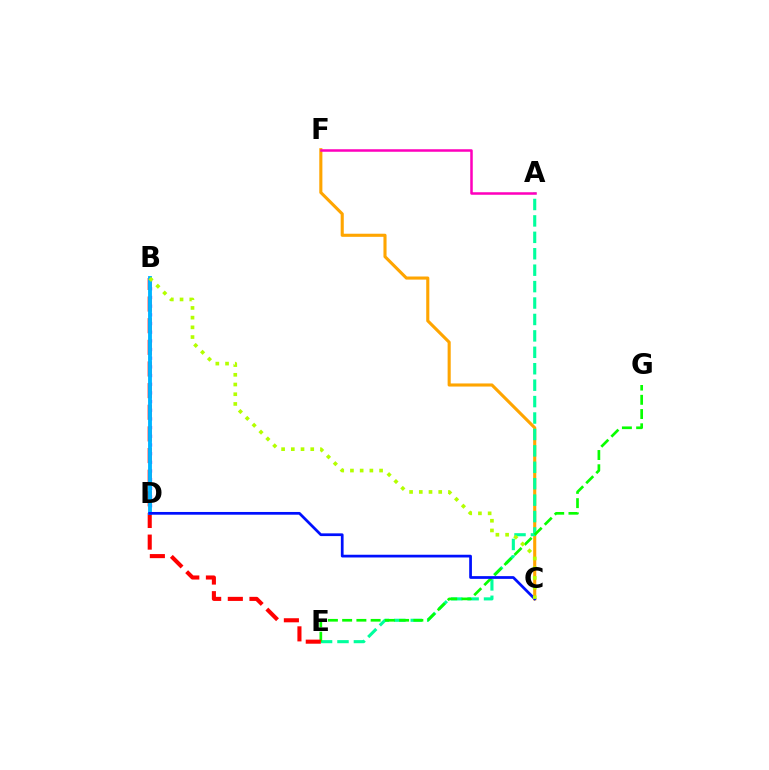{('C', 'F'): [{'color': '#ffa500', 'line_style': 'solid', 'thickness': 2.23}], ('A', 'E'): [{'color': '#00ff9d', 'line_style': 'dashed', 'thickness': 2.23}], ('B', 'D'): [{'color': '#9b00ff', 'line_style': 'dotted', 'thickness': 2.36}, {'color': '#00b5ff', 'line_style': 'solid', 'thickness': 2.78}], ('A', 'F'): [{'color': '#ff00bd', 'line_style': 'solid', 'thickness': 1.82}], ('E', 'G'): [{'color': '#08ff00', 'line_style': 'dashed', 'thickness': 1.93}], ('B', 'E'): [{'color': '#ff0000', 'line_style': 'dashed', 'thickness': 2.94}], ('C', 'D'): [{'color': '#0010ff', 'line_style': 'solid', 'thickness': 1.97}], ('B', 'C'): [{'color': '#b3ff00', 'line_style': 'dotted', 'thickness': 2.64}]}